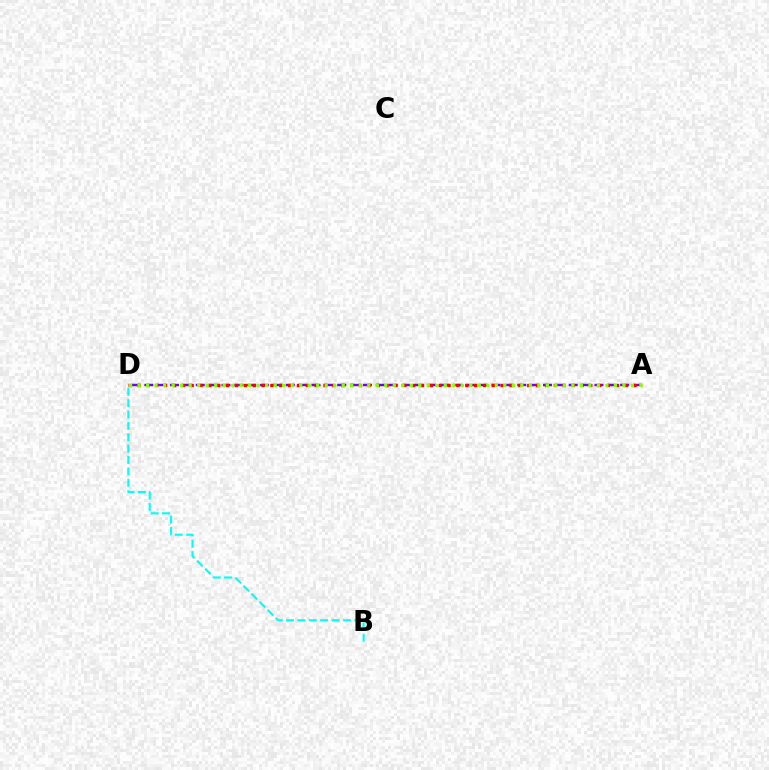{('B', 'D'): [{'color': '#00fff6', 'line_style': 'dashed', 'thickness': 1.55}], ('A', 'D'): [{'color': '#7200ff', 'line_style': 'dashed', 'thickness': 1.75}, {'color': '#ff0000', 'line_style': 'dotted', 'thickness': 2.41}, {'color': '#84ff00', 'line_style': 'dotted', 'thickness': 2.31}]}